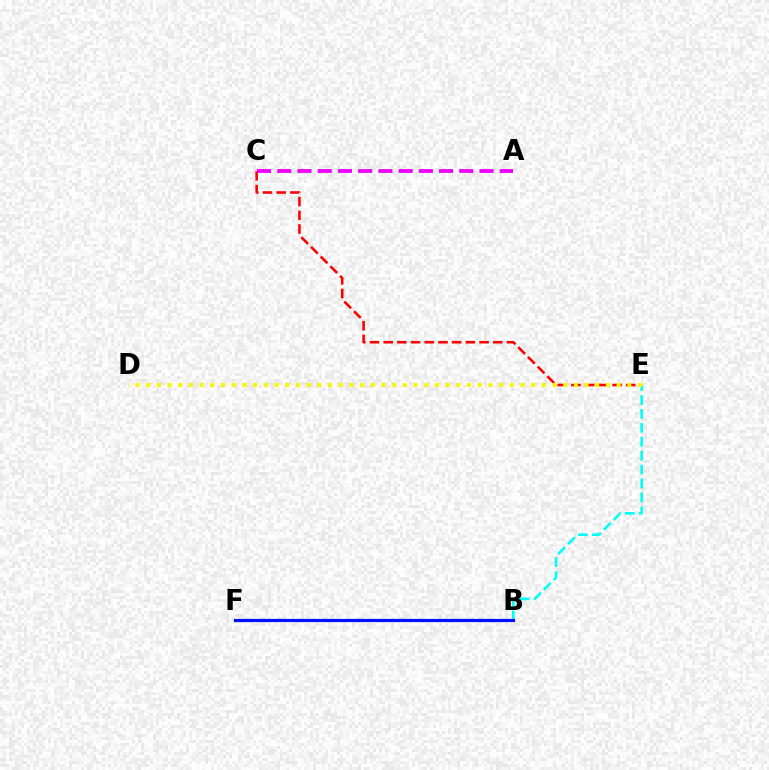{('B', 'E'): [{'color': '#00fff6', 'line_style': 'dashed', 'thickness': 1.89}], ('C', 'E'): [{'color': '#ff0000', 'line_style': 'dashed', 'thickness': 1.86}], ('B', 'F'): [{'color': '#08ff00', 'line_style': 'dotted', 'thickness': 1.53}, {'color': '#0010ff', 'line_style': 'solid', 'thickness': 2.3}], ('A', 'C'): [{'color': '#ee00ff', 'line_style': 'dashed', 'thickness': 2.75}], ('D', 'E'): [{'color': '#fcf500', 'line_style': 'dotted', 'thickness': 2.91}]}